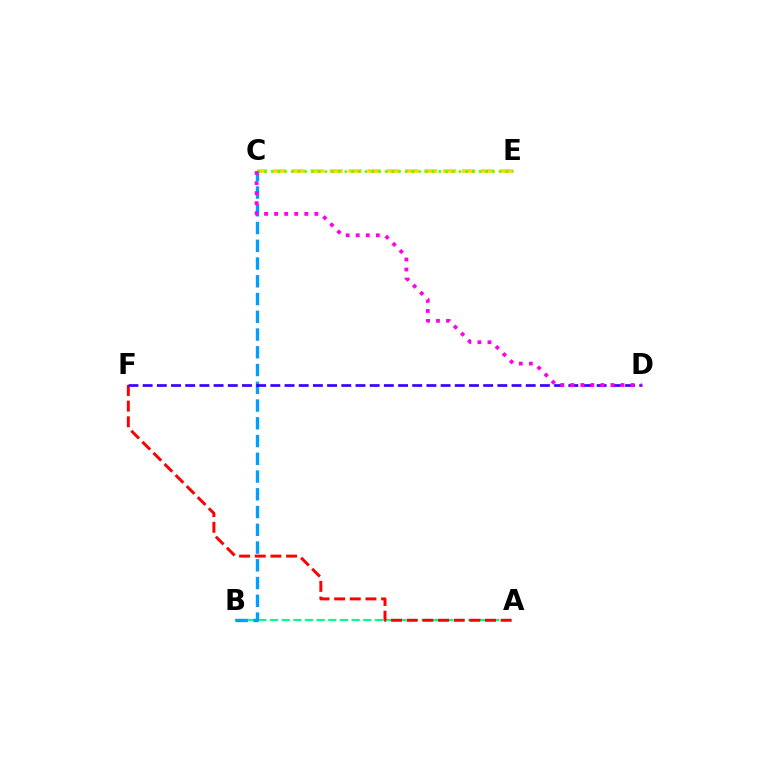{('A', 'B'): [{'color': '#00ff86', 'line_style': 'dashed', 'thickness': 1.58}], ('A', 'F'): [{'color': '#ff0000', 'line_style': 'dashed', 'thickness': 2.13}], ('C', 'E'): [{'color': '#ffd500', 'line_style': 'dashed', 'thickness': 2.57}, {'color': '#4fff00', 'line_style': 'dotted', 'thickness': 1.82}], ('B', 'C'): [{'color': '#009eff', 'line_style': 'dashed', 'thickness': 2.41}], ('D', 'F'): [{'color': '#3700ff', 'line_style': 'dashed', 'thickness': 1.93}], ('C', 'D'): [{'color': '#ff00ed', 'line_style': 'dotted', 'thickness': 2.73}]}